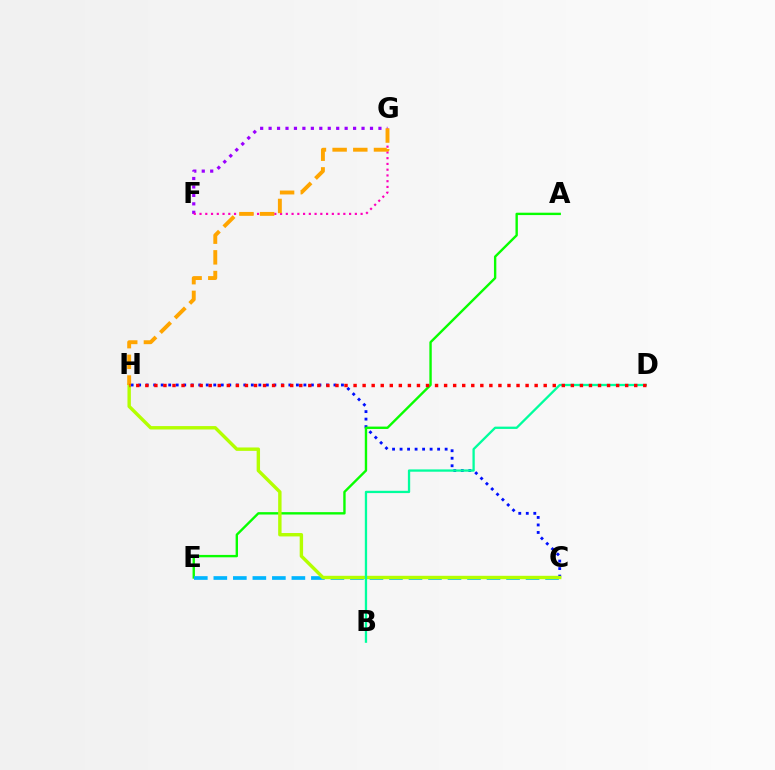{('C', 'H'): [{'color': '#0010ff', 'line_style': 'dotted', 'thickness': 2.04}, {'color': '#b3ff00', 'line_style': 'solid', 'thickness': 2.45}], ('F', 'G'): [{'color': '#9b00ff', 'line_style': 'dotted', 'thickness': 2.3}, {'color': '#ff00bd', 'line_style': 'dotted', 'thickness': 1.56}], ('A', 'E'): [{'color': '#08ff00', 'line_style': 'solid', 'thickness': 1.71}], ('C', 'E'): [{'color': '#00b5ff', 'line_style': 'dashed', 'thickness': 2.65}], ('G', 'H'): [{'color': '#ffa500', 'line_style': 'dashed', 'thickness': 2.81}], ('B', 'D'): [{'color': '#00ff9d', 'line_style': 'solid', 'thickness': 1.66}], ('D', 'H'): [{'color': '#ff0000', 'line_style': 'dotted', 'thickness': 2.46}]}